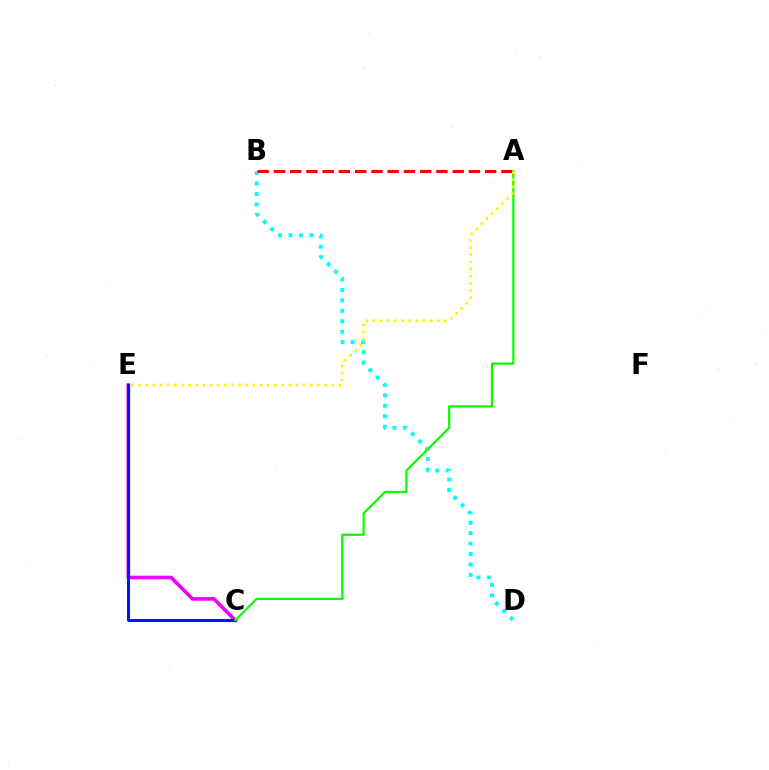{('B', 'D'): [{'color': '#00fff6', 'line_style': 'dotted', 'thickness': 2.84}], ('C', 'E'): [{'color': '#ee00ff', 'line_style': 'solid', 'thickness': 2.61}, {'color': '#0010ff', 'line_style': 'solid', 'thickness': 2.13}], ('A', 'B'): [{'color': '#ff0000', 'line_style': 'dashed', 'thickness': 2.21}], ('A', 'C'): [{'color': '#08ff00', 'line_style': 'solid', 'thickness': 1.58}], ('A', 'E'): [{'color': '#fcf500', 'line_style': 'dotted', 'thickness': 1.94}]}